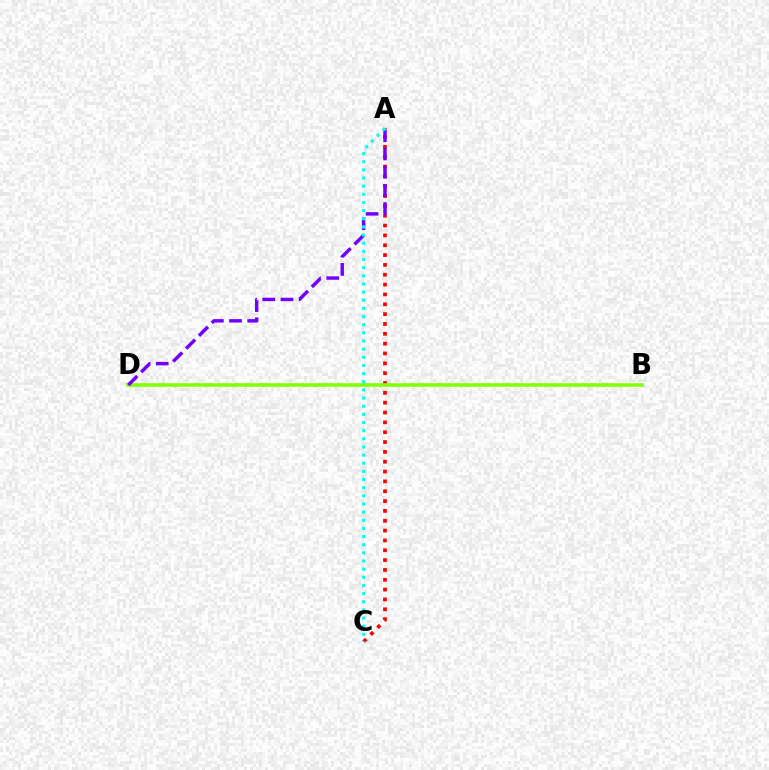{('A', 'C'): [{'color': '#ff0000', 'line_style': 'dotted', 'thickness': 2.67}, {'color': '#00fff6', 'line_style': 'dotted', 'thickness': 2.21}], ('B', 'D'): [{'color': '#84ff00', 'line_style': 'solid', 'thickness': 2.59}], ('A', 'D'): [{'color': '#7200ff', 'line_style': 'dashed', 'thickness': 2.47}]}